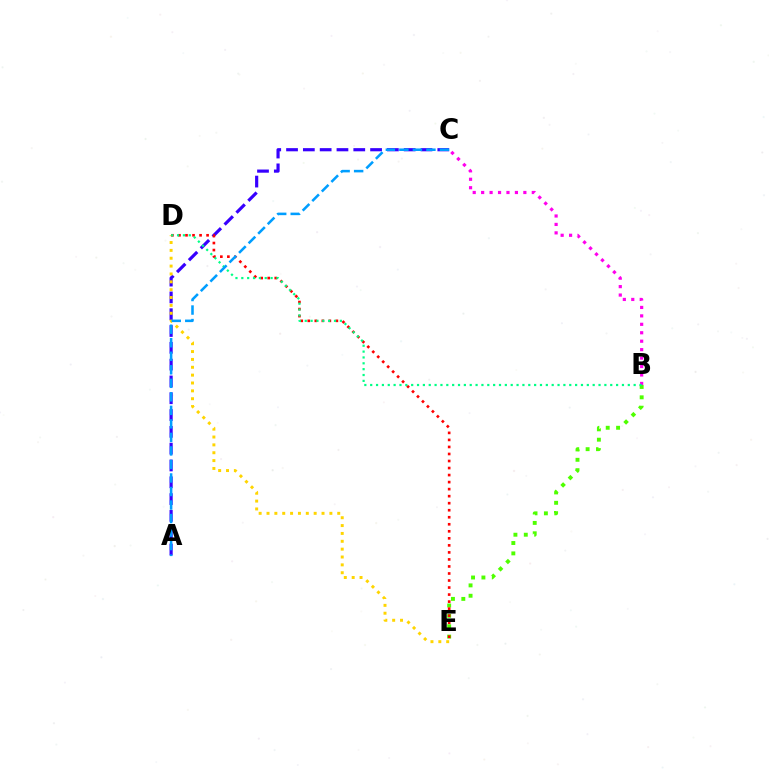{('A', 'C'): [{'color': '#3700ff', 'line_style': 'dashed', 'thickness': 2.28}, {'color': '#009eff', 'line_style': 'dashed', 'thickness': 1.84}], ('B', 'E'): [{'color': '#4fff00', 'line_style': 'dotted', 'thickness': 2.82}], ('D', 'E'): [{'color': '#ffd500', 'line_style': 'dotted', 'thickness': 2.14}, {'color': '#ff0000', 'line_style': 'dotted', 'thickness': 1.91}], ('B', 'C'): [{'color': '#ff00ed', 'line_style': 'dotted', 'thickness': 2.29}], ('B', 'D'): [{'color': '#00ff86', 'line_style': 'dotted', 'thickness': 1.59}]}